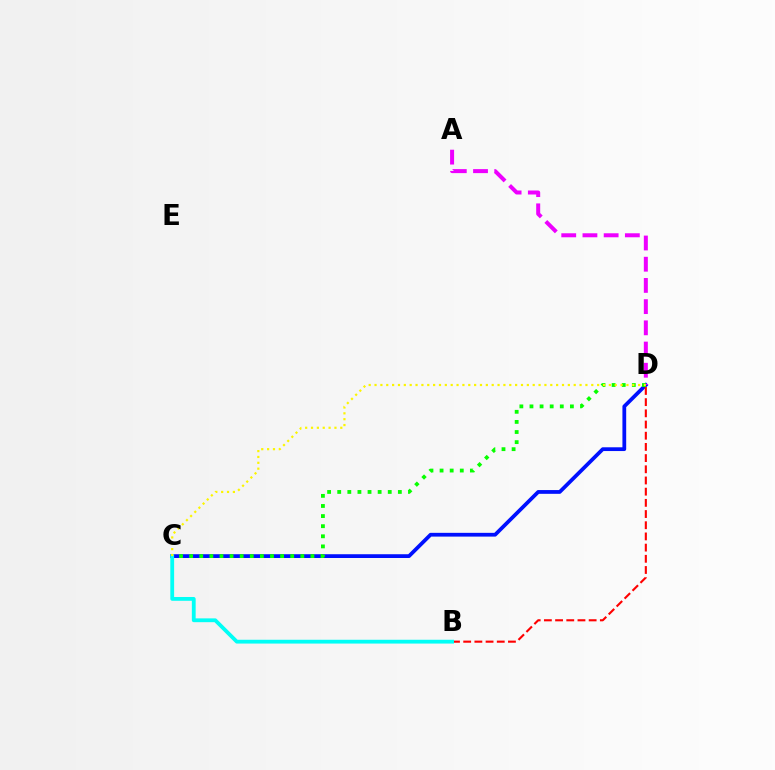{('C', 'D'): [{'color': '#0010ff', 'line_style': 'solid', 'thickness': 2.71}, {'color': '#08ff00', 'line_style': 'dotted', 'thickness': 2.75}, {'color': '#fcf500', 'line_style': 'dotted', 'thickness': 1.59}], ('B', 'D'): [{'color': '#ff0000', 'line_style': 'dashed', 'thickness': 1.52}], ('A', 'D'): [{'color': '#ee00ff', 'line_style': 'dashed', 'thickness': 2.88}], ('B', 'C'): [{'color': '#00fff6', 'line_style': 'solid', 'thickness': 2.74}]}